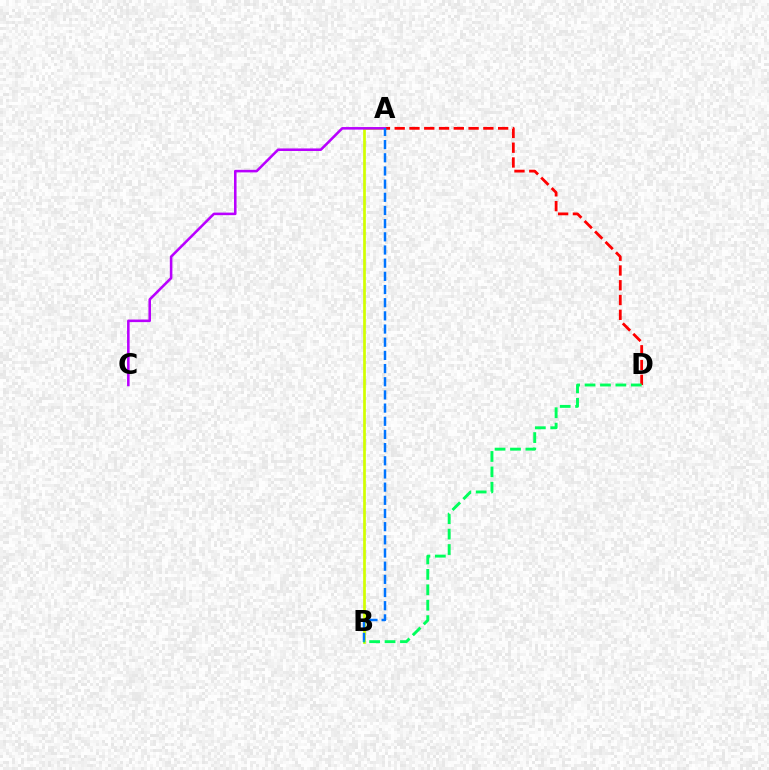{('A', 'B'): [{'color': '#d1ff00', 'line_style': 'solid', 'thickness': 1.95}, {'color': '#0074ff', 'line_style': 'dashed', 'thickness': 1.79}], ('A', 'D'): [{'color': '#ff0000', 'line_style': 'dashed', 'thickness': 2.01}], ('A', 'C'): [{'color': '#b900ff', 'line_style': 'solid', 'thickness': 1.84}], ('B', 'D'): [{'color': '#00ff5c', 'line_style': 'dashed', 'thickness': 2.09}]}